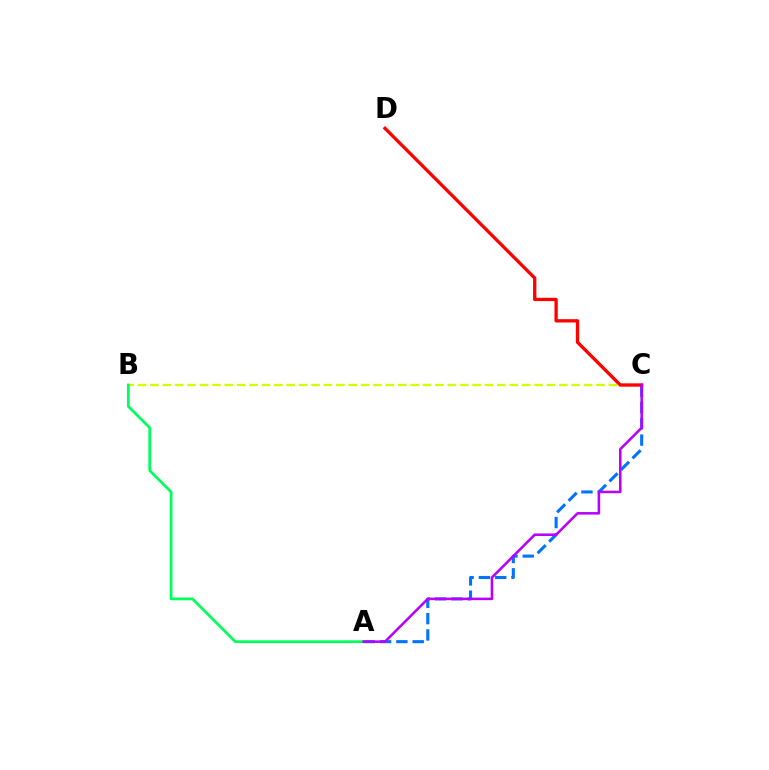{('A', 'C'): [{'color': '#0074ff', 'line_style': 'dashed', 'thickness': 2.21}, {'color': '#b900ff', 'line_style': 'solid', 'thickness': 1.83}], ('B', 'C'): [{'color': '#d1ff00', 'line_style': 'dashed', 'thickness': 1.68}], ('C', 'D'): [{'color': '#ff0000', 'line_style': 'solid', 'thickness': 2.38}], ('A', 'B'): [{'color': '#00ff5c', 'line_style': 'solid', 'thickness': 1.97}]}